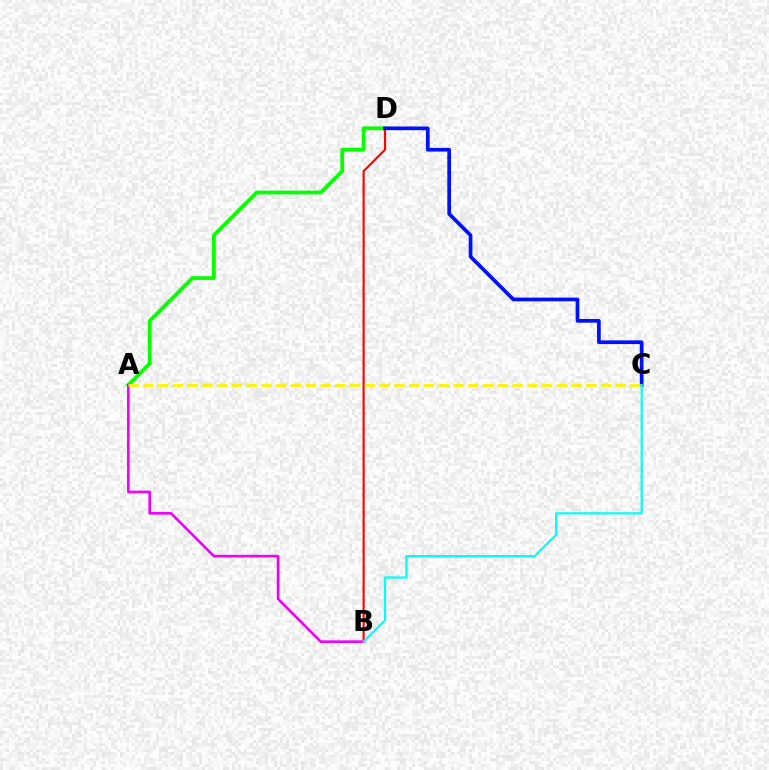{('A', 'D'): [{'color': '#08ff00', 'line_style': 'solid', 'thickness': 2.72}], ('B', 'D'): [{'color': '#ff0000', 'line_style': 'solid', 'thickness': 1.53}], ('A', 'B'): [{'color': '#ee00ff', 'line_style': 'solid', 'thickness': 1.89}], ('C', 'D'): [{'color': '#0010ff', 'line_style': 'solid', 'thickness': 2.66}], ('A', 'C'): [{'color': '#fcf500', 'line_style': 'dashed', 'thickness': 2.01}], ('B', 'C'): [{'color': '#00fff6', 'line_style': 'solid', 'thickness': 1.58}]}